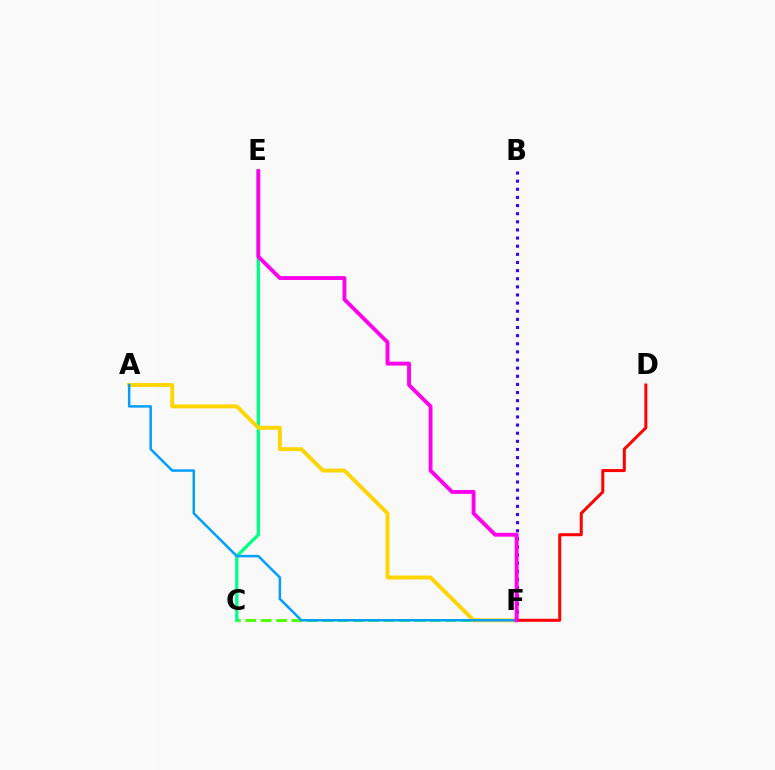{('C', 'F'): [{'color': '#4fff00', 'line_style': 'dashed', 'thickness': 2.09}], ('C', 'E'): [{'color': '#00ff86', 'line_style': 'solid', 'thickness': 2.38}], ('A', 'F'): [{'color': '#ffd500', 'line_style': 'solid', 'thickness': 2.8}, {'color': '#009eff', 'line_style': 'solid', 'thickness': 1.78}], ('B', 'F'): [{'color': '#3700ff', 'line_style': 'dotted', 'thickness': 2.21}], ('D', 'F'): [{'color': '#ff0000', 'line_style': 'solid', 'thickness': 2.16}], ('E', 'F'): [{'color': '#ff00ed', 'line_style': 'solid', 'thickness': 2.79}]}